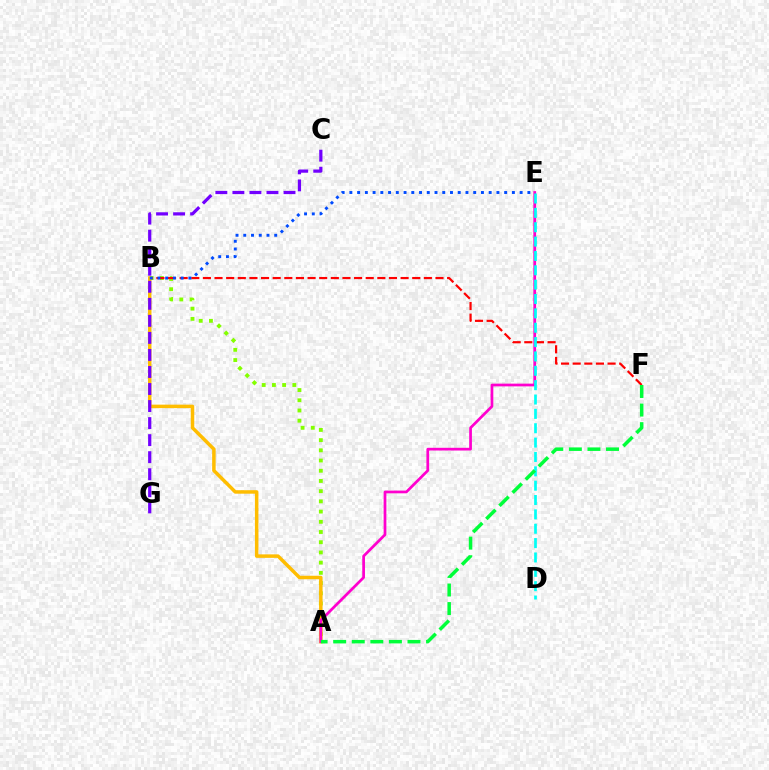{('A', 'B'): [{'color': '#84ff00', 'line_style': 'dotted', 'thickness': 2.77}, {'color': '#ffbd00', 'line_style': 'solid', 'thickness': 2.51}], ('B', 'F'): [{'color': '#ff0000', 'line_style': 'dashed', 'thickness': 1.58}], ('C', 'G'): [{'color': '#7200ff', 'line_style': 'dashed', 'thickness': 2.31}], ('A', 'E'): [{'color': '#ff00cf', 'line_style': 'solid', 'thickness': 1.97}], ('D', 'E'): [{'color': '#00fff6', 'line_style': 'dashed', 'thickness': 1.95}], ('B', 'E'): [{'color': '#004bff', 'line_style': 'dotted', 'thickness': 2.1}], ('A', 'F'): [{'color': '#00ff39', 'line_style': 'dashed', 'thickness': 2.52}]}